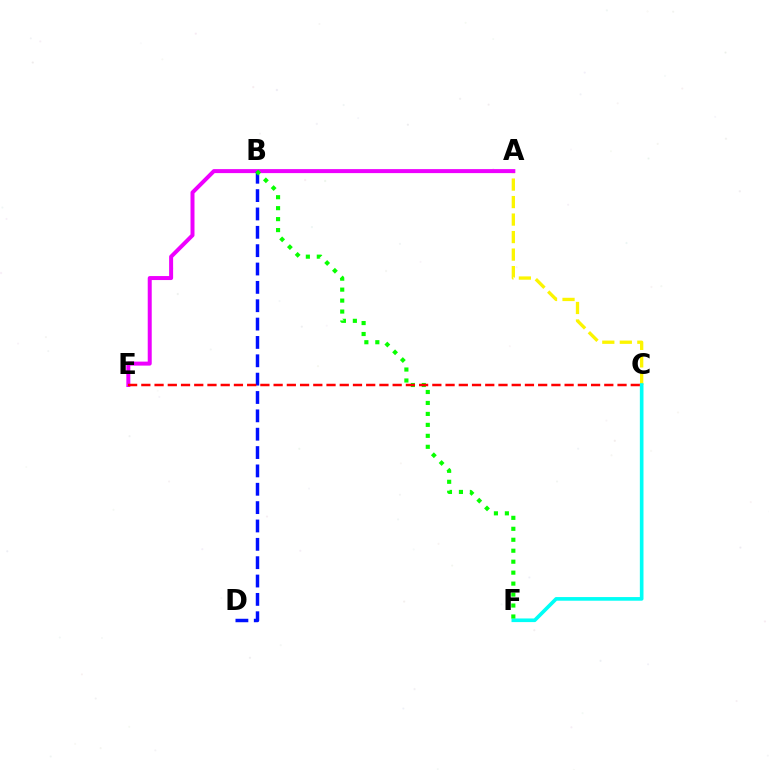{('A', 'C'): [{'color': '#fcf500', 'line_style': 'dashed', 'thickness': 2.38}], ('C', 'F'): [{'color': '#00fff6', 'line_style': 'solid', 'thickness': 2.62}], ('A', 'E'): [{'color': '#ee00ff', 'line_style': 'solid', 'thickness': 2.87}], ('B', 'D'): [{'color': '#0010ff', 'line_style': 'dashed', 'thickness': 2.49}], ('B', 'F'): [{'color': '#08ff00', 'line_style': 'dotted', 'thickness': 2.98}], ('C', 'E'): [{'color': '#ff0000', 'line_style': 'dashed', 'thickness': 1.8}]}